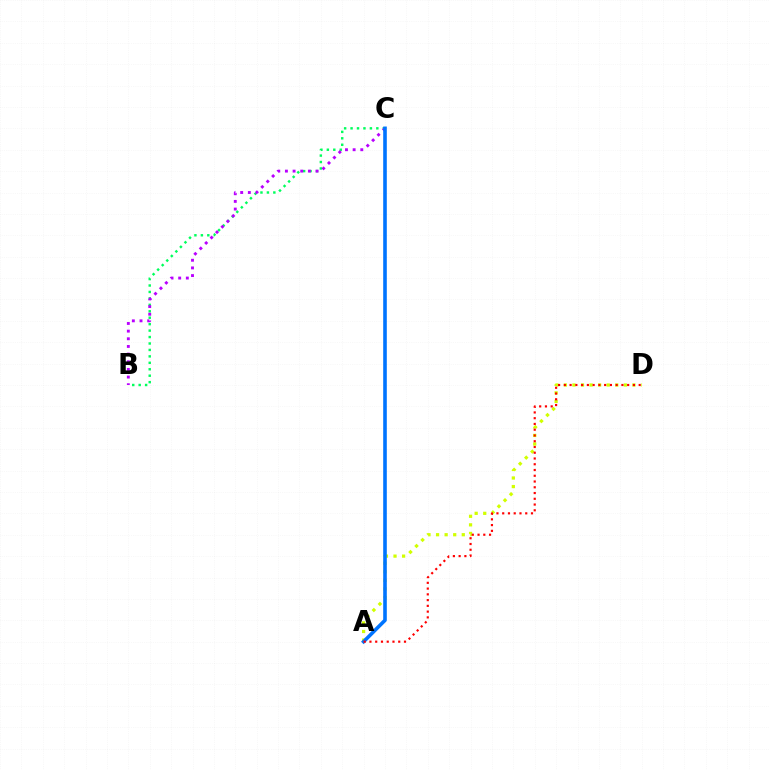{('B', 'C'): [{'color': '#00ff5c', 'line_style': 'dotted', 'thickness': 1.75}, {'color': '#b900ff', 'line_style': 'dotted', 'thickness': 2.08}], ('A', 'D'): [{'color': '#d1ff00', 'line_style': 'dotted', 'thickness': 2.33}, {'color': '#ff0000', 'line_style': 'dotted', 'thickness': 1.56}], ('A', 'C'): [{'color': '#0074ff', 'line_style': 'solid', 'thickness': 2.6}]}